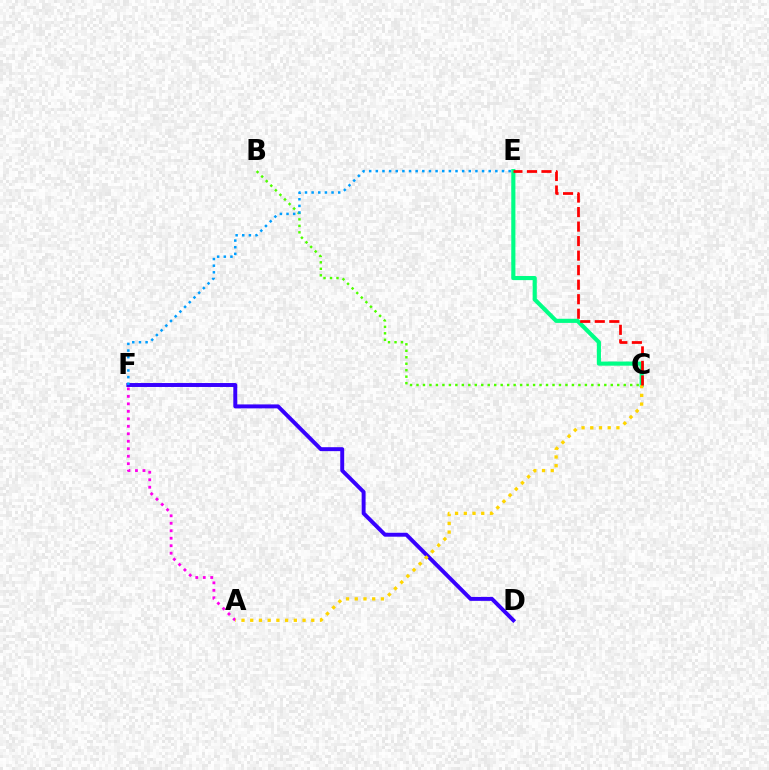{('C', 'E'): [{'color': '#00ff86', 'line_style': 'solid', 'thickness': 2.98}, {'color': '#ff0000', 'line_style': 'dashed', 'thickness': 1.97}], ('D', 'F'): [{'color': '#3700ff', 'line_style': 'solid', 'thickness': 2.84}], ('A', 'F'): [{'color': '#ff00ed', 'line_style': 'dotted', 'thickness': 2.03}], ('B', 'C'): [{'color': '#4fff00', 'line_style': 'dotted', 'thickness': 1.76}], ('A', 'C'): [{'color': '#ffd500', 'line_style': 'dotted', 'thickness': 2.37}], ('E', 'F'): [{'color': '#009eff', 'line_style': 'dotted', 'thickness': 1.8}]}